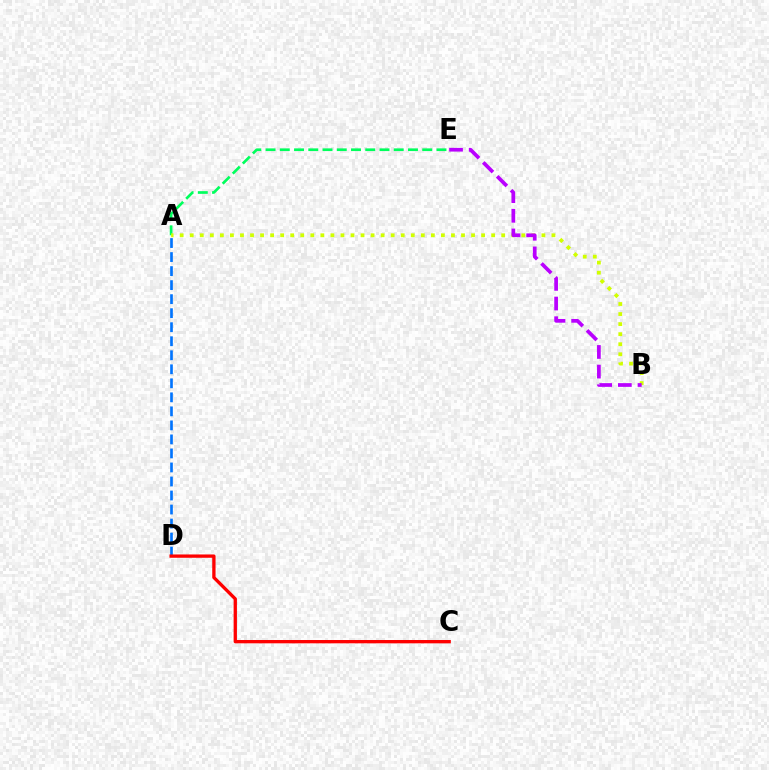{('A', 'D'): [{'color': '#0074ff', 'line_style': 'dashed', 'thickness': 1.91}], ('A', 'E'): [{'color': '#00ff5c', 'line_style': 'dashed', 'thickness': 1.93}], ('C', 'D'): [{'color': '#ff0000', 'line_style': 'solid', 'thickness': 2.38}], ('A', 'B'): [{'color': '#d1ff00', 'line_style': 'dotted', 'thickness': 2.73}], ('B', 'E'): [{'color': '#b900ff', 'line_style': 'dashed', 'thickness': 2.67}]}